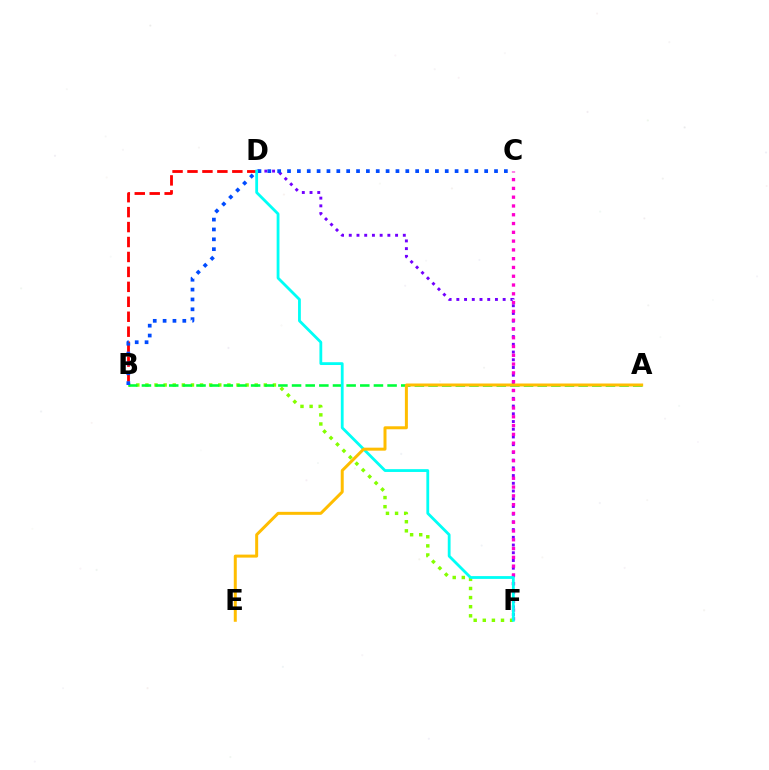{('D', 'F'): [{'color': '#7200ff', 'line_style': 'dotted', 'thickness': 2.1}, {'color': '#00fff6', 'line_style': 'solid', 'thickness': 2.02}], ('C', 'F'): [{'color': '#ff00cf', 'line_style': 'dotted', 'thickness': 2.39}], ('B', 'F'): [{'color': '#84ff00', 'line_style': 'dotted', 'thickness': 2.47}], ('B', 'D'): [{'color': '#ff0000', 'line_style': 'dashed', 'thickness': 2.03}], ('A', 'B'): [{'color': '#00ff39', 'line_style': 'dashed', 'thickness': 1.85}], ('B', 'C'): [{'color': '#004bff', 'line_style': 'dotted', 'thickness': 2.68}], ('A', 'E'): [{'color': '#ffbd00', 'line_style': 'solid', 'thickness': 2.16}]}